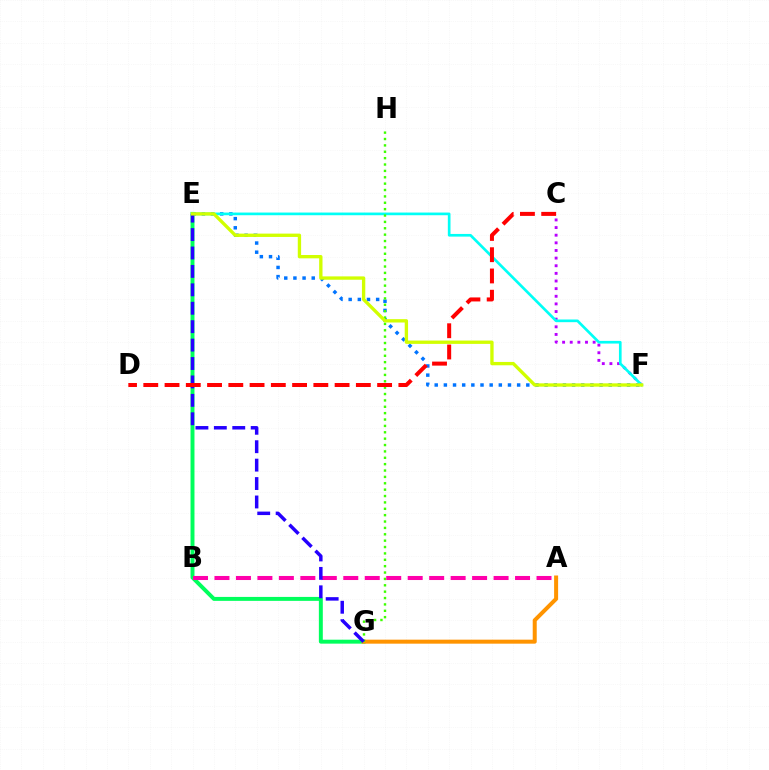{('E', 'F'): [{'color': '#0074ff', 'line_style': 'dotted', 'thickness': 2.49}, {'color': '#00fff6', 'line_style': 'solid', 'thickness': 1.92}, {'color': '#d1ff00', 'line_style': 'solid', 'thickness': 2.4}], ('E', 'G'): [{'color': '#00ff5c', 'line_style': 'solid', 'thickness': 2.84}, {'color': '#2500ff', 'line_style': 'dashed', 'thickness': 2.5}], ('A', 'G'): [{'color': '#ff9400', 'line_style': 'solid', 'thickness': 2.88}], ('C', 'F'): [{'color': '#b900ff', 'line_style': 'dotted', 'thickness': 2.07}], ('G', 'H'): [{'color': '#3dff00', 'line_style': 'dotted', 'thickness': 1.73}], ('A', 'B'): [{'color': '#ff00ac', 'line_style': 'dashed', 'thickness': 2.92}], ('C', 'D'): [{'color': '#ff0000', 'line_style': 'dashed', 'thickness': 2.89}]}